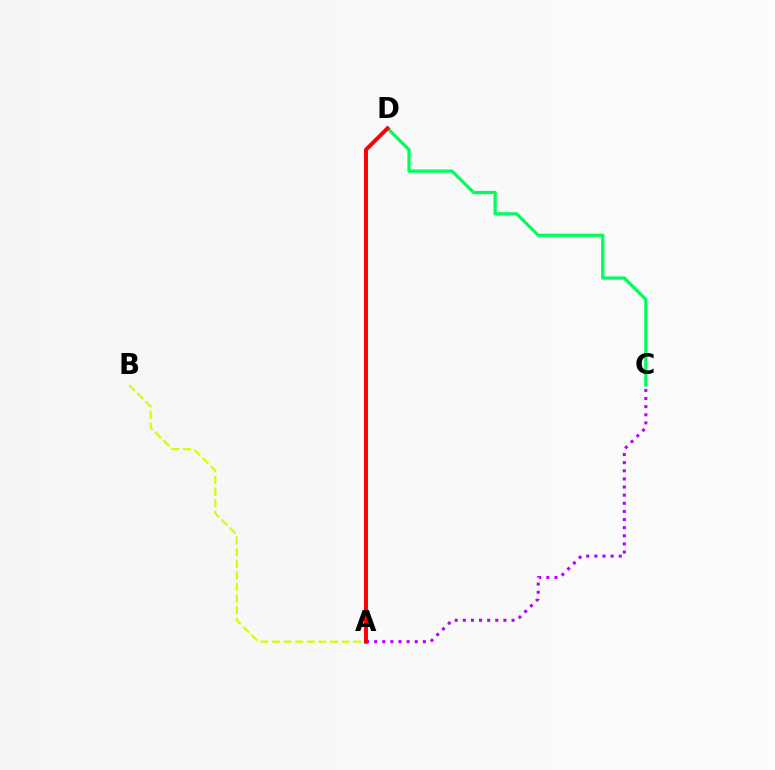{('A', 'C'): [{'color': '#b900ff', 'line_style': 'dotted', 'thickness': 2.21}], ('C', 'D'): [{'color': '#00ff5c', 'line_style': 'solid', 'thickness': 2.36}], ('A', 'B'): [{'color': '#d1ff00', 'line_style': 'dashed', 'thickness': 1.58}], ('A', 'D'): [{'color': '#0074ff', 'line_style': 'solid', 'thickness': 2.31}, {'color': '#ff0000', 'line_style': 'solid', 'thickness': 2.82}]}